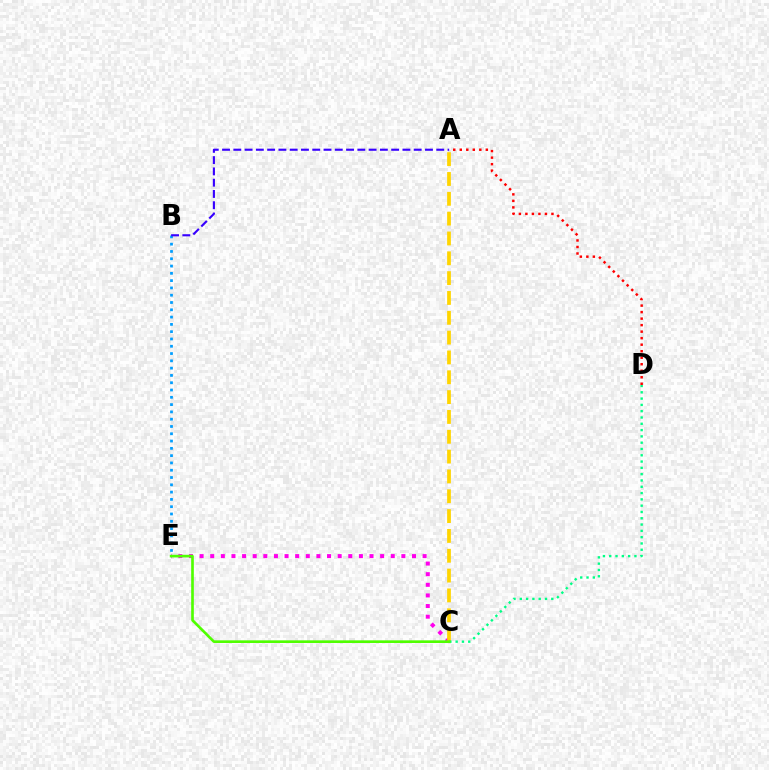{('A', 'D'): [{'color': '#ff0000', 'line_style': 'dotted', 'thickness': 1.77}], ('C', 'E'): [{'color': '#ff00ed', 'line_style': 'dotted', 'thickness': 2.89}, {'color': '#4fff00', 'line_style': 'solid', 'thickness': 1.91}], ('B', 'E'): [{'color': '#009eff', 'line_style': 'dotted', 'thickness': 1.98}], ('A', 'C'): [{'color': '#ffd500', 'line_style': 'dashed', 'thickness': 2.69}], ('A', 'B'): [{'color': '#3700ff', 'line_style': 'dashed', 'thickness': 1.53}], ('C', 'D'): [{'color': '#00ff86', 'line_style': 'dotted', 'thickness': 1.71}]}